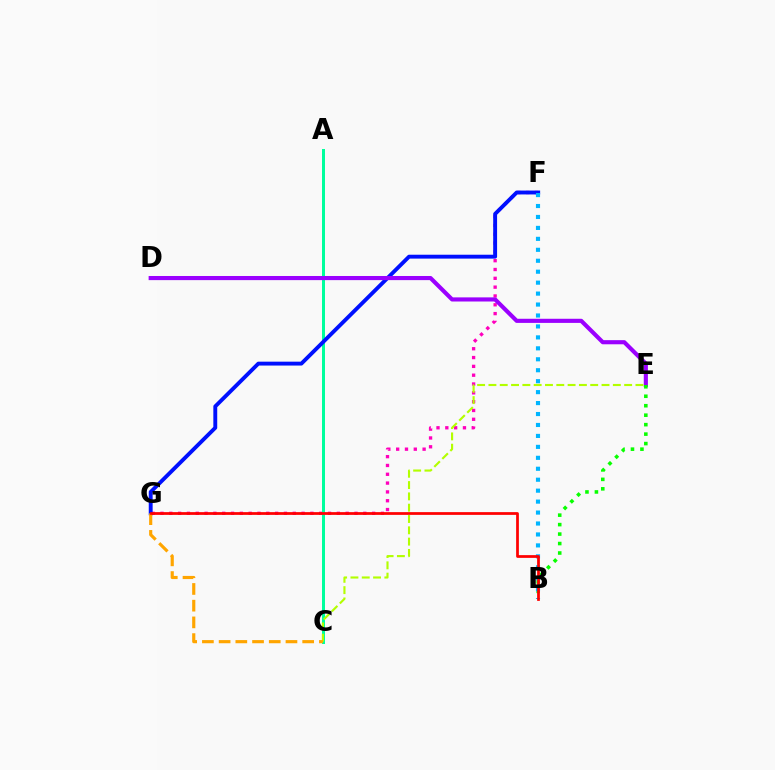{('F', 'G'): [{'color': '#ff00bd', 'line_style': 'dotted', 'thickness': 2.4}, {'color': '#0010ff', 'line_style': 'solid', 'thickness': 2.8}], ('A', 'C'): [{'color': '#00ff9d', 'line_style': 'solid', 'thickness': 2.16}], ('D', 'E'): [{'color': '#9b00ff', 'line_style': 'solid', 'thickness': 2.97}], ('C', 'E'): [{'color': '#b3ff00', 'line_style': 'dashed', 'thickness': 1.54}], ('B', 'E'): [{'color': '#08ff00', 'line_style': 'dotted', 'thickness': 2.57}], ('B', 'F'): [{'color': '#00b5ff', 'line_style': 'dotted', 'thickness': 2.97}], ('C', 'G'): [{'color': '#ffa500', 'line_style': 'dashed', 'thickness': 2.27}], ('B', 'G'): [{'color': '#ff0000', 'line_style': 'solid', 'thickness': 1.97}]}